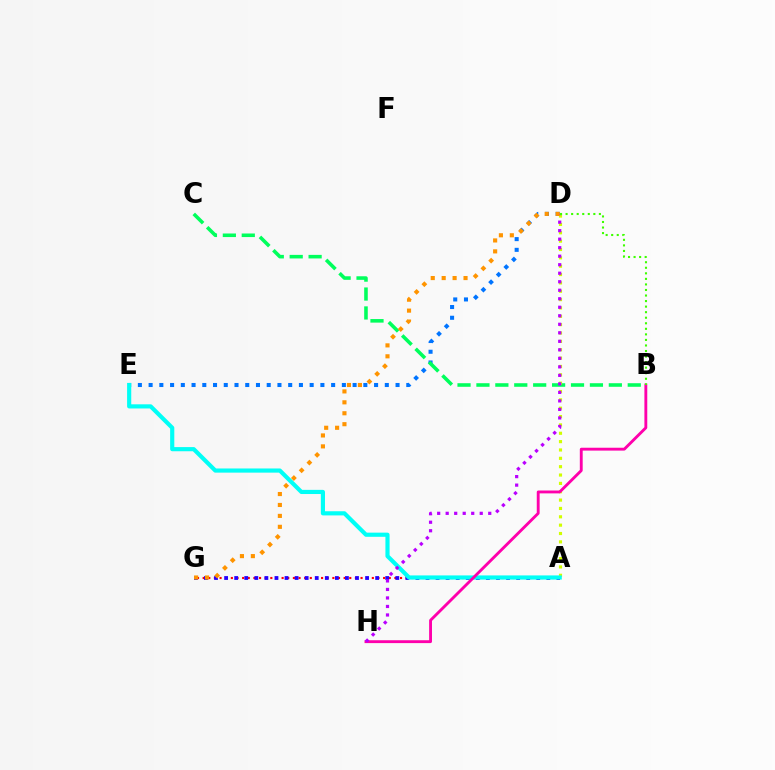{('A', 'G'): [{'color': '#ff0000', 'line_style': 'dotted', 'thickness': 1.53}, {'color': '#2500ff', 'line_style': 'dotted', 'thickness': 2.74}], ('D', 'E'): [{'color': '#0074ff', 'line_style': 'dotted', 'thickness': 2.92}], ('B', 'C'): [{'color': '#00ff5c', 'line_style': 'dashed', 'thickness': 2.57}], ('A', 'D'): [{'color': '#d1ff00', 'line_style': 'dotted', 'thickness': 2.27}], ('A', 'E'): [{'color': '#00fff6', 'line_style': 'solid', 'thickness': 2.99}], ('B', 'H'): [{'color': '#ff00ac', 'line_style': 'solid', 'thickness': 2.06}], ('D', 'H'): [{'color': '#b900ff', 'line_style': 'dotted', 'thickness': 2.31}], ('D', 'G'): [{'color': '#ff9400', 'line_style': 'dotted', 'thickness': 2.97}], ('B', 'D'): [{'color': '#3dff00', 'line_style': 'dotted', 'thickness': 1.51}]}